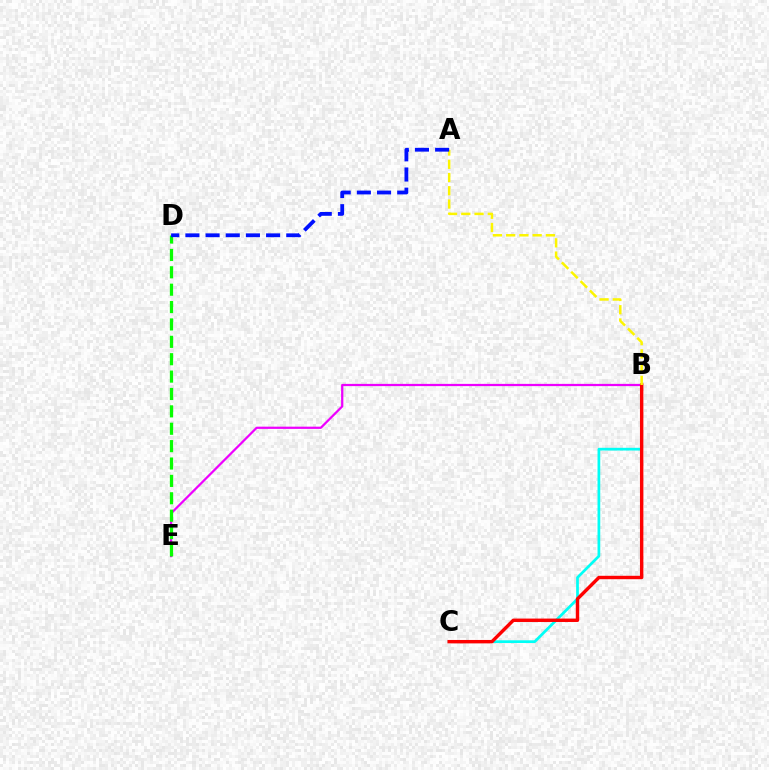{('B', 'C'): [{'color': '#00fff6', 'line_style': 'solid', 'thickness': 1.96}, {'color': '#ff0000', 'line_style': 'solid', 'thickness': 2.46}], ('B', 'E'): [{'color': '#ee00ff', 'line_style': 'solid', 'thickness': 1.61}], ('D', 'E'): [{'color': '#08ff00', 'line_style': 'dashed', 'thickness': 2.36}], ('A', 'B'): [{'color': '#fcf500', 'line_style': 'dashed', 'thickness': 1.8}], ('A', 'D'): [{'color': '#0010ff', 'line_style': 'dashed', 'thickness': 2.74}]}